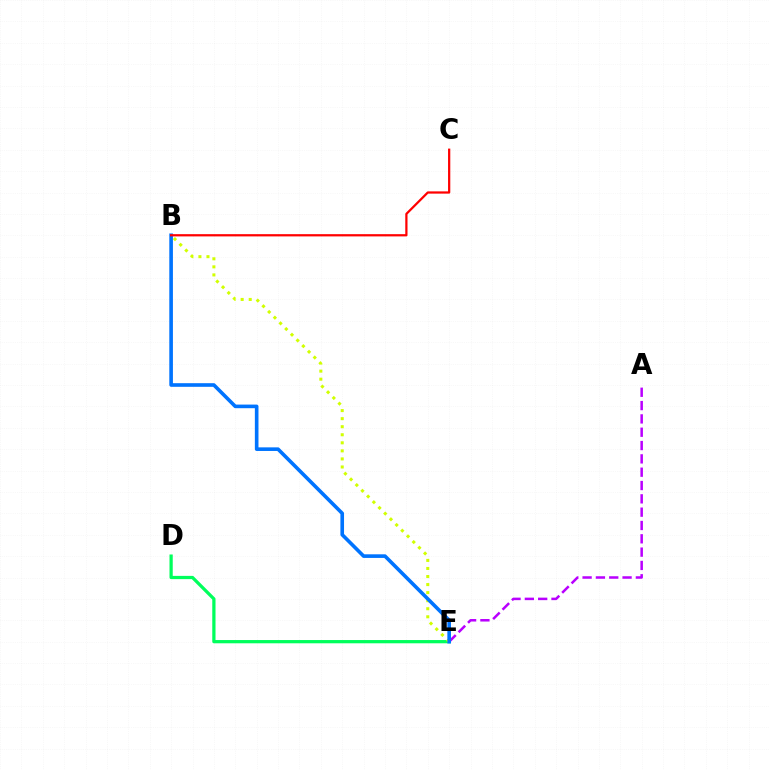{('D', 'E'): [{'color': '#00ff5c', 'line_style': 'solid', 'thickness': 2.34}], ('A', 'E'): [{'color': '#b900ff', 'line_style': 'dashed', 'thickness': 1.81}], ('B', 'E'): [{'color': '#d1ff00', 'line_style': 'dotted', 'thickness': 2.19}, {'color': '#0074ff', 'line_style': 'solid', 'thickness': 2.61}], ('B', 'C'): [{'color': '#ff0000', 'line_style': 'solid', 'thickness': 1.61}]}